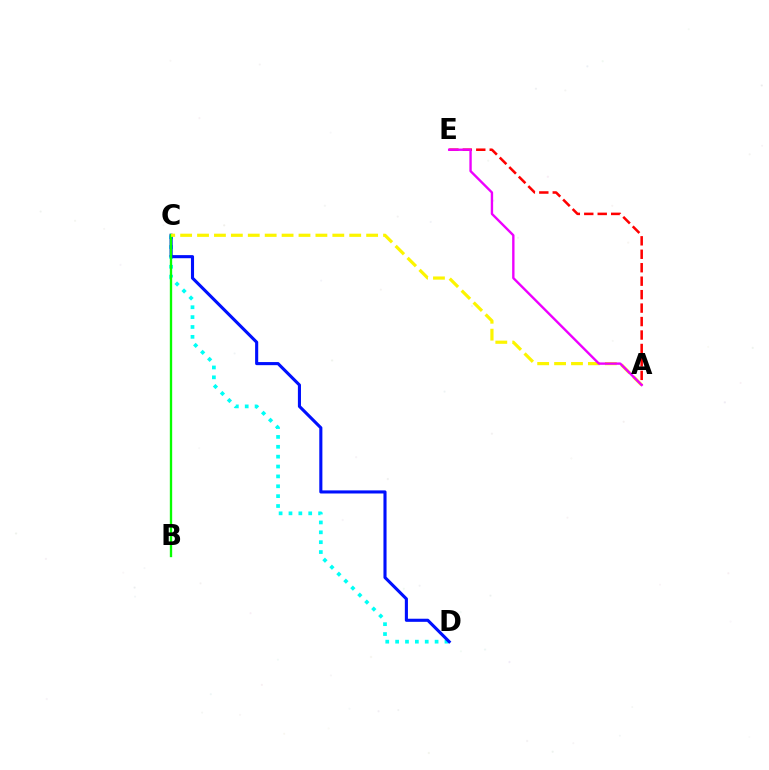{('C', 'D'): [{'color': '#00fff6', 'line_style': 'dotted', 'thickness': 2.68}, {'color': '#0010ff', 'line_style': 'solid', 'thickness': 2.23}], ('A', 'E'): [{'color': '#ff0000', 'line_style': 'dashed', 'thickness': 1.83}, {'color': '#ee00ff', 'line_style': 'solid', 'thickness': 1.71}], ('B', 'C'): [{'color': '#08ff00', 'line_style': 'solid', 'thickness': 1.69}], ('A', 'C'): [{'color': '#fcf500', 'line_style': 'dashed', 'thickness': 2.3}]}